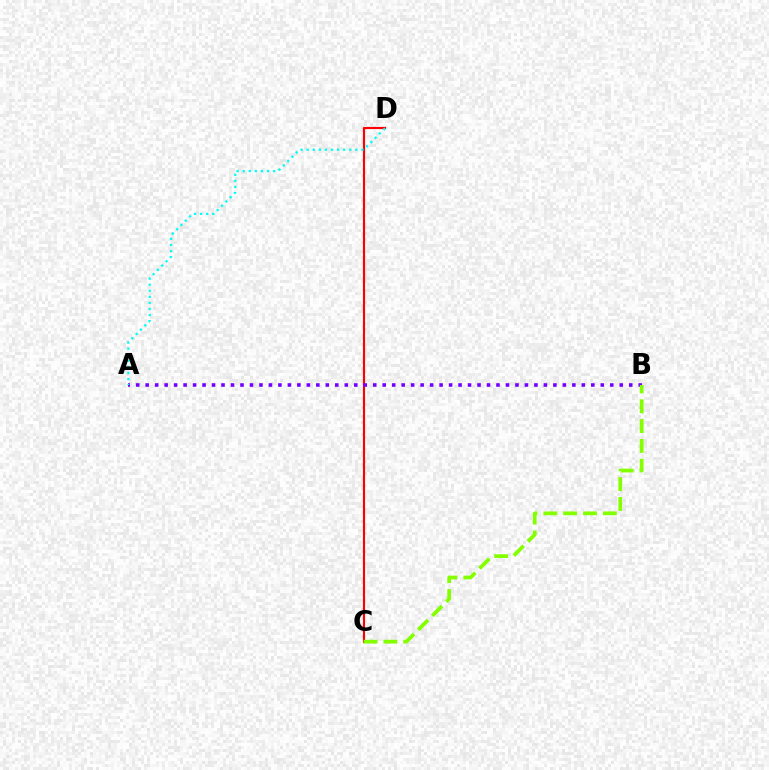{('C', 'D'): [{'color': '#ff0000', 'line_style': 'solid', 'thickness': 1.55}], ('A', 'B'): [{'color': '#7200ff', 'line_style': 'dotted', 'thickness': 2.58}], ('B', 'C'): [{'color': '#84ff00', 'line_style': 'dashed', 'thickness': 2.7}], ('A', 'D'): [{'color': '#00fff6', 'line_style': 'dotted', 'thickness': 1.65}]}